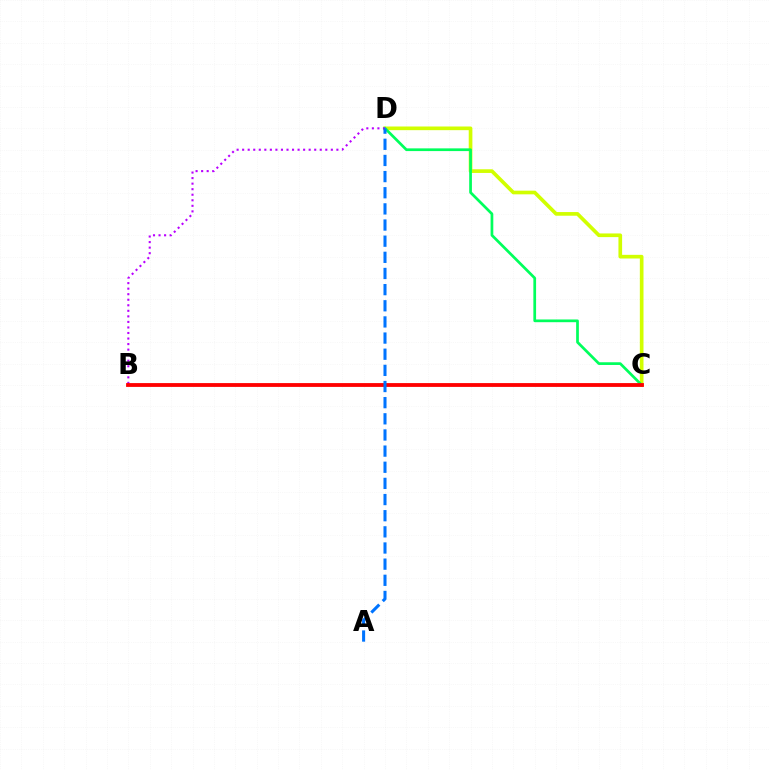{('C', 'D'): [{'color': '#d1ff00', 'line_style': 'solid', 'thickness': 2.64}, {'color': '#00ff5c', 'line_style': 'solid', 'thickness': 1.96}], ('B', 'D'): [{'color': '#b900ff', 'line_style': 'dotted', 'thickness': 1.51}], ('B', 'C'): [{'color': '#ff0000', 'line_style': 'solid', 'thickness': 2.74}], ('A', 'D'): [{'color': '#0074ff', 'line_style': 'dashed', 'thickness': 2.19}]}